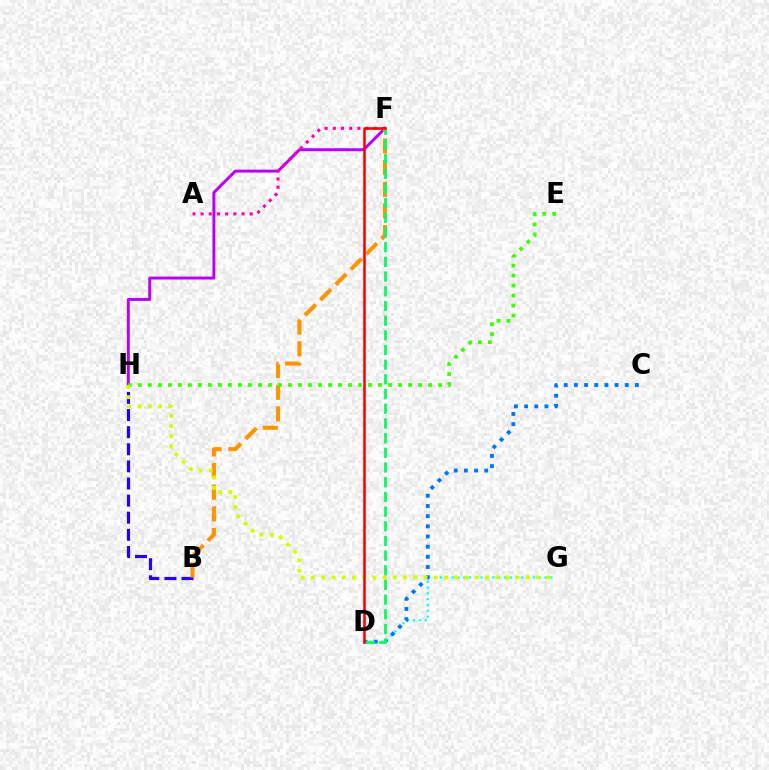{('D', 'G'): [{'color': '#00fff6', 'line_style': 'dotted', 'thickness': 1.58}], ('F', 'H'): [{'color': '#b900ff', 'line_style': 'solid', 'thickness': 2.13}], ('C', 'D'): [{'color': '#0074ff', 'line_style': 'dotted', 'thickness': 2.76}], ('B', 'H'): [{'color': '#2500ff', 'line_style': 'dashed', 'thickness': 2.33}], ('B', 'F'): [{'color': '#ff9400', 'line_style': 'dashed', 'thickness': 2.94}], ('E', 'H'): [{'color': '#3dff00', 'line_style': 'dotted', 'thickness': 2.72}], ('A', 'F'): [{'color': '#ff00ac', 'line_style': 'dotted', 'thickness': 2.23}], ('G', 'H'): [{'color': '#d1ff00', 'line_style': 'dotted', 'thickness': 2.78}], ('D', 'F'): [{'color': '#00ff5c', 'line_style': 'dashed', 'thickness': 1.99}, {'color': '#ff0000', 'line_style': 'solid', 'thickness': 1.84}]}